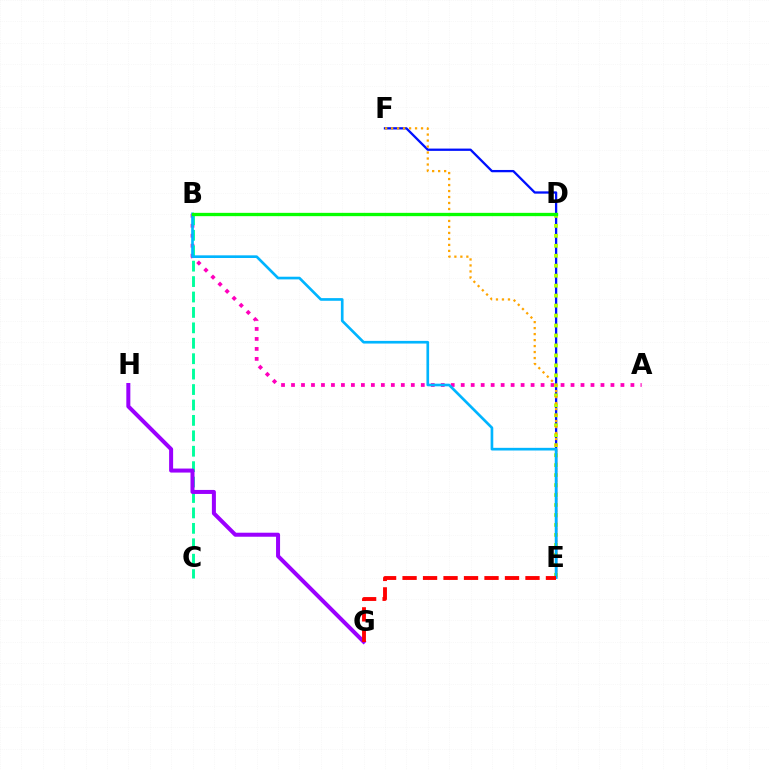{('A', 'B'): [{'color': '#ff00bd', 'line_style': 'dotted', 'thickness': 2.71}], ('E', 'F'): [{'color': '#0010ff', 'line_style': 'solid', 'thickness': 1.65}, {'color': '#ffa500', 'line_style': 'dotted', 'thickness': 1.63}], ('B', 'C'): [{'color': '#00ff9d', 'line_style': 'dashed', 'thickness': 2.1}], ('D', 'E'): [{'color': '#b3ff00', 'line_style': 'dotted', 'thickness': 2.71}], ('B', 'E'): [{'color': '#00b5ff', 'line_style': 'solid', 'thickness': 1.92}], ('G', 'H'): [{'color': '#9b00ff', 'line_style': 'solid', 'thickness': 2.89}], ('E', 'G'): [{'color': '#ff0000', 'line_style': 'dashed', 'thickness': 2.78}], ('B', 'D'): [{'color': '#08ff00', 'line_style': 'solid', 'thickness': 2.38}]}